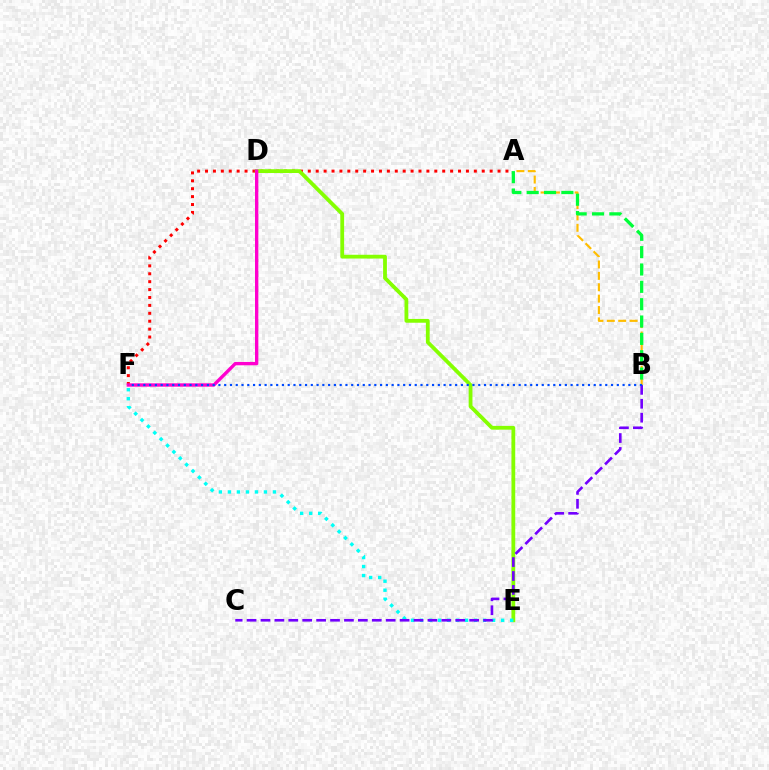{('A', 'F'): [{'color': '#ff0000', 'line_style': 'dotted', 'thickness': 2.15}], ('D', 'E'): [{'color': '#84ff00', 'line_style': 'solid', 'thickness': 2.73}], ('E', 'F'): [{'color': '#00fff6', 'line_style': 'dotted', 'thickness': 2.45}], ('A', 'B'): [{'color': '#ffbd00', 'line_style': 'dashed', 'thickness': 1.55}, {'color': '#00ff39', 'line_style': 'dashed', 'thickness': 2.36}], ('B', 'C'): [{'color': '#7200ff', 'line_style': 'dashed', 'thickness': 1.89}], ('D', 'F'): [{'color': '#ff00cf', 'line_style': 'solid', 'thickness': 2.41}], ('B', 'F'): [{'color': '#004bff', 'line_style': 'dotted', 'thickness': 1.57}]}